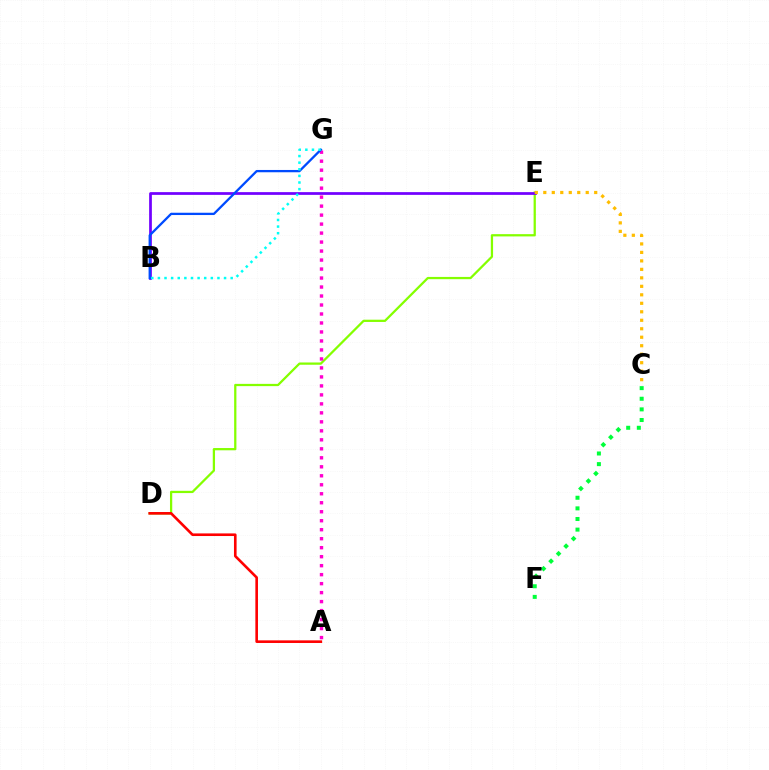{('D', 'E'): [{'color': '#84ff00', 'line_style': 'solid', 'thickness': 1.63}], ('A', 'G'): [{'color': '#ff00cf', 'line_style': 'dotted', 'thickness': 2.44}], ('C', 'F'): [{'color': '#00ff39', 'line_style': 'dotted', 'thickness': 2.89}], ('A', 'D'): [{'color': '#ff0000', 'line_style': 'solid', 'thickness': 1.89}], ('B', 'E'): [{'color': '#7200ff', 'line_style': 'solid', 'thickness': 1.97}], ('B', 'G'): [{'color': '#004bff', 'line_style': 'solid', 'thickness': 1.65}, {'color': '#00fff6', 'line_style': 'dotted', 'thickness': 1.8}], ('C', 'E'): [{'color': '#ffbd00', 'line_style': 'dotted', 'thickness': 2.31}]}